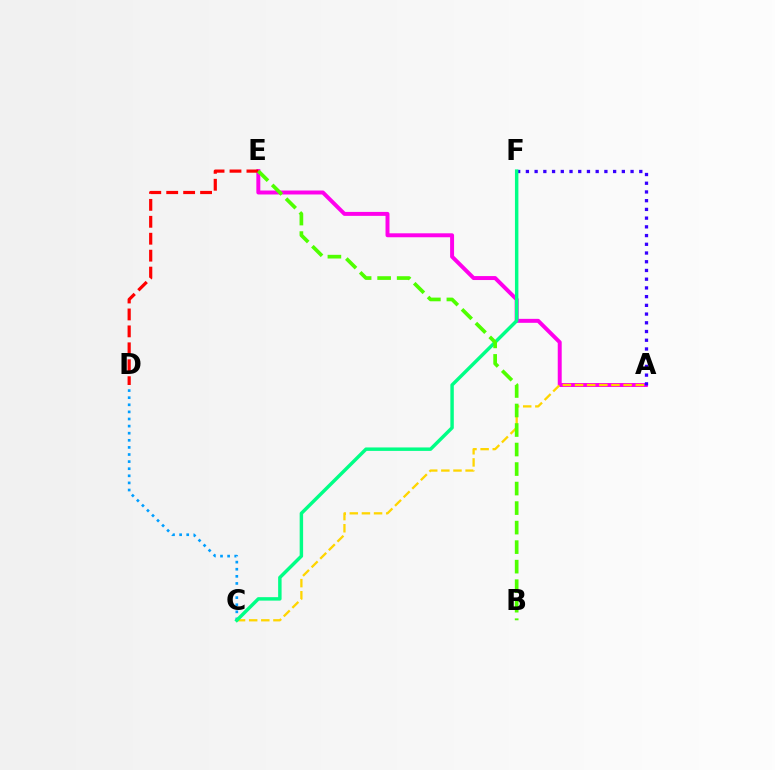{('C', 'D'): [{'color': '#009eff', 'line_style': 'dotted', 'thickness': 1.93}], ('A', 'E'): [{'color': '#ff00ed', 'line_style': 'solid', 'thickness': 2.85}], ('A', 'F'): [{'color': '#3700ff', 'line_style': 'dotted', 'thickness': 2.37}], ('A', 'C'): [{'color': '#ffd500', 'line_style': 'dashed', 'thickness': 1.65}], ('D', 'E'): [{'color': '#ff0000', 'line_style': 'dashed', 'thickness': 2.3}], ('C', 'F'): [{'color': '#00ff86', 'line_style': 'solid', 'thickness': 2.48}], ('B', 'E'): [{'color': '#4fff00', 'line_style': 'dashed', 'thickness': 2.65}]}